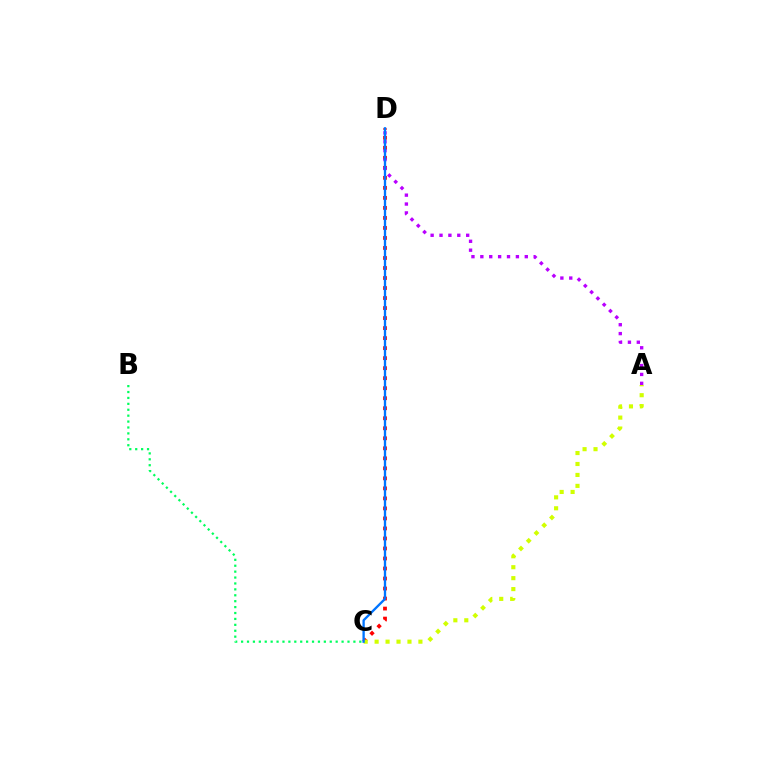{('C', 'D'): [{'color': '#ff0000', 'line_style': 'dotted', 'thickness': 2.72}, {'color': '#0074ff', 'line_style': 'solid', 'thickness': 1.67}], ('A', 'C'): [{'color': '#d1ff00', 'line_style': 'dotted', 'thickness': 2.97}], ('B', 'C'): [{'color': '#00ff5c', 'line_style': 'dotted', 'thickness': 1.61}], ('A', 'D'): [{'color': '#b900ff', 'line_style': 'dotted', 'thickness': 2.42}]}